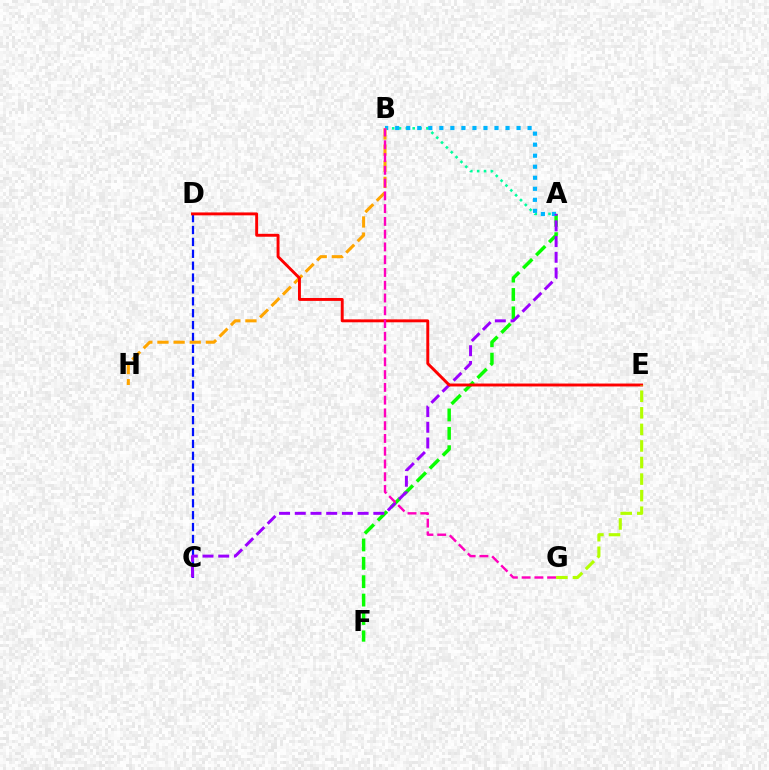{('A', 'B'): [{'color': '#00ff9d', 'line_style': 'dotted', 'thickness': 1.86}, {'color': '#00b5ff', 'line_style': 'dotted', 'thickness': 3.0}], ('A', 'F'): [{'color': '#08ff00', 'line_style': 'dashed', 'thickness': 2.5}], ('C', 'D'): [{'color': '#0010ff', 'line_style': 'dashed', 'thickness': 1.61}], ('A', 'C'): [{'color': '#9b00ff', 'line_style': 'dashed', 'thickness': 2.13}], ('B', 'H'): [{'color': '#ffa500', 'line_style': 'dashed', 'thickness': 2.19}], ('D', 'E'): [{'color': '#ff0000', 'line_style': 'solid', 'thickness': 2.1}], ('B', 'G'): [{'color': '#ff00bd', 'line_style': 'dashed', 'thickness': 1.73}], ('E', 'G'): [{'color': '#b3ff00', 'line_style': 'dashed', 'thickness': 2.25}]}